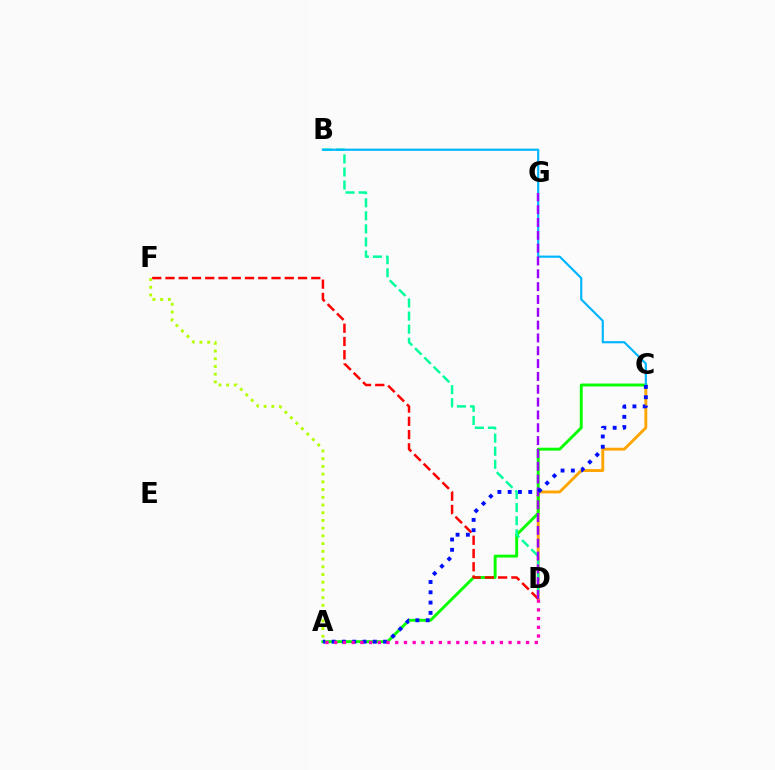{('C', 'D'): [{'color': '#ffa500', 'line_style': 'solid', 'thickness': 2.08}], ('A', 'C'): [{'color': '#08ff00', 'line_style': 'solid', 'thickness': 2.09}, {'color': '#0010ff', 'line_style': 'dotted', 'thickness': 2.8}], ('B', 'D'): [{'color': '#00ff9d', 'line_style': 'dashed', 'thickness': 1.78}], ('D', 'F'): [{'color': '#ff0000', 'line_style': 'dashed', 'thickness': 1.8}], ('B', 'C'): [{'color': '#00b5ff', 'line_style': 'solid', 'thickness': 1.56}], ('D', 'G'): [{'color': '#9b00ff', 'line_style': 'dashed', 'thickness': 1.74}], ('A', 'D'): [{'color': '#ff00bd', 'line_style': 'dotted', 'thickness': 2.37}], ('A', 'F'): [{'color': '#b3ff00', 'line_style': 'dotted', 'thickness': 2.1}]}